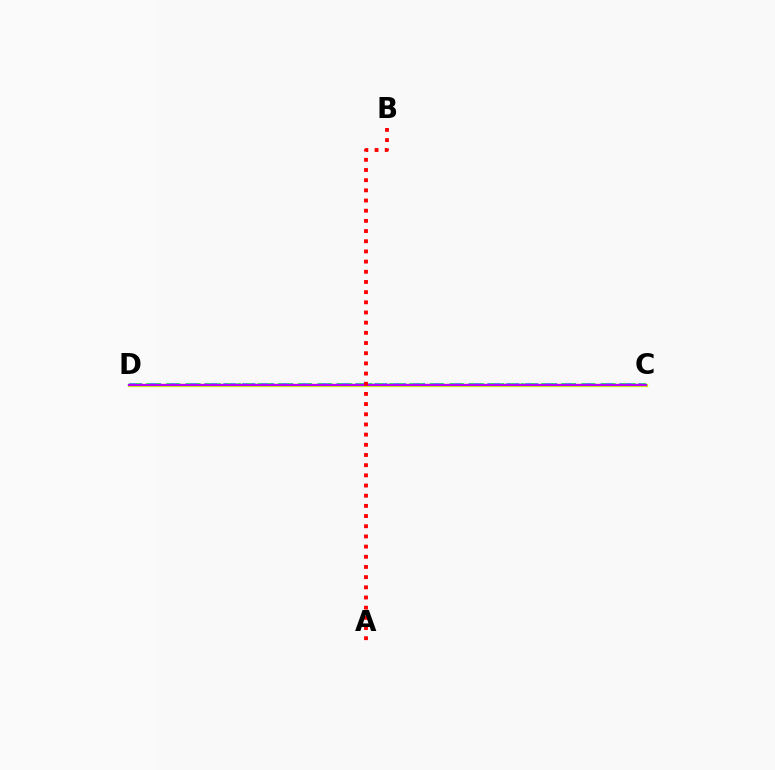{('C', 'D'): [{'color': '#0074ff', 'line_style': 'dashed', 'thickness': 2.56}, {'color': '#00ff5c', 'line_style': 'dotted', 'thickness': 2.75}, {'color': '#d1ff00', 'line_style': 'solid', 'thickness': 2.37}, {'color': '#b900ff', 'line_style': 'solid', 'thickness': 1.63}], ('A', 'B'): [{'color': '#ff0000', 'line_style': 'dotted', 'thickness': 2.77}]}